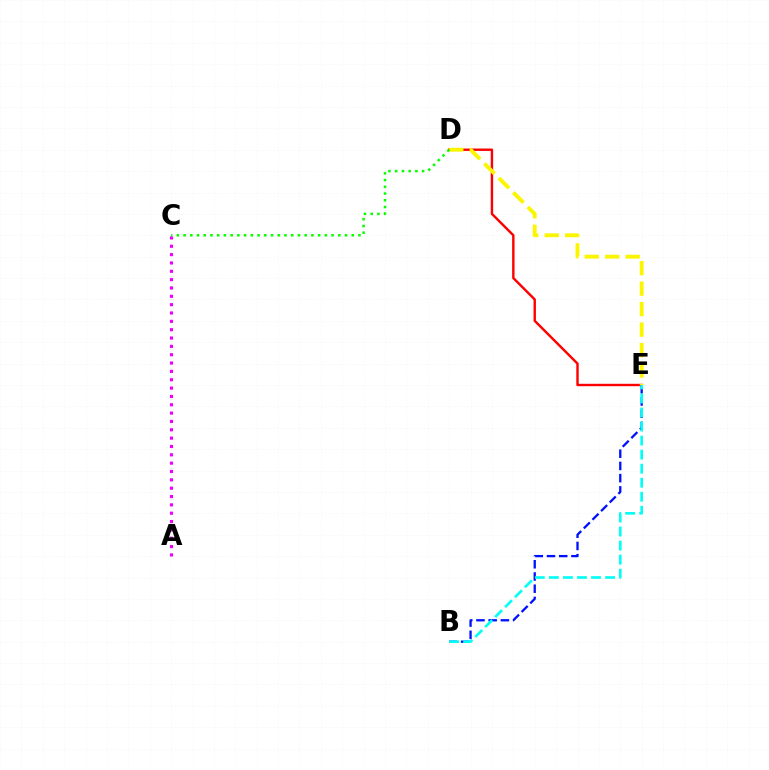{('A', 'C'): [{'color': '#ee00ff', 'line_style': 'dotted', 'thickness': 2.27}], ('D', 'E'): [{'color': '#ff0000', 'line_style': 'solid', 'thickness': 1.74}, {'color': '#fcf500', 'line_style': 'dashed', 'thickness': 2.78}], ('B', 'E'): [{'color': '#0010ff', 'line_style': 'dashed', 'thickness': 1.66}, {'color': '#00fff6', 'line_style': 'dashed', 'thickness': 1.91}], ('C', 'D'): [{'color': '#08ff00', 'line_style': 'dotted', 'thickness': 1.83}]}